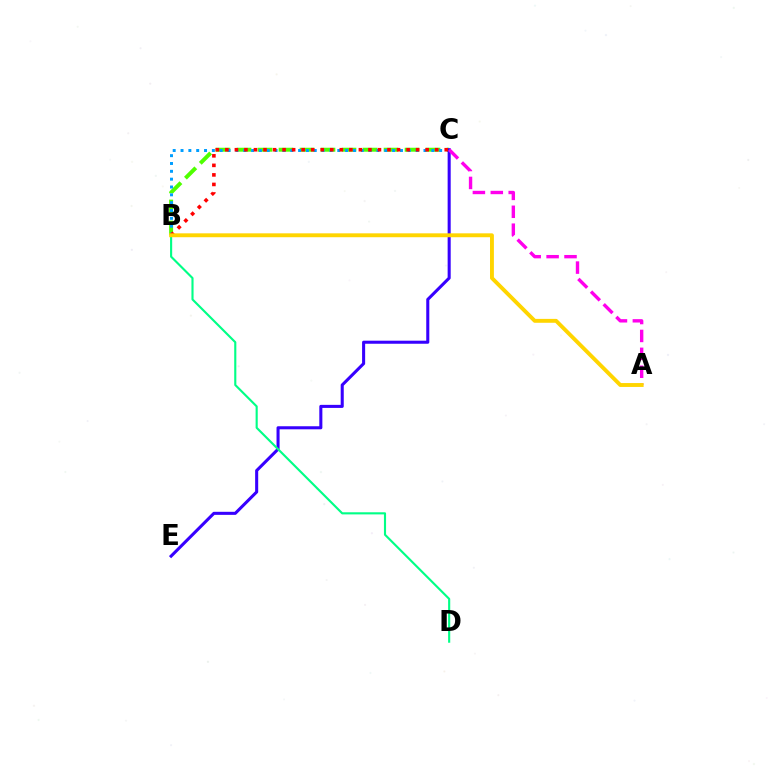{('B', 'C'): [{'color': '#4fff00', 'line_style': 'dashed', 'thickness': 2.85}, {'color': '#009eff', 'line_style': 'dotted', 'thickness': 2.13}, {'color': '#ff0000', 'line_style': 'dotted', 'thickness': 2.59}], ('C', 'E'): [{'color': '#3700ff', 'line_style': 'solid', 'thickness': 2.2}], ('A', 'C'): [{'color': '#ff00ed', 'line_style': 'dashed', 'thickness': 2.43}], ('B', 'D'): [{'color': '#00ff86', 'line_style': 'solid', 'thickness': 1.53}], ('A', 'B'): [{'color': '#ffd500', 'line_style': 'solid', 'thickness': 2.8}]}